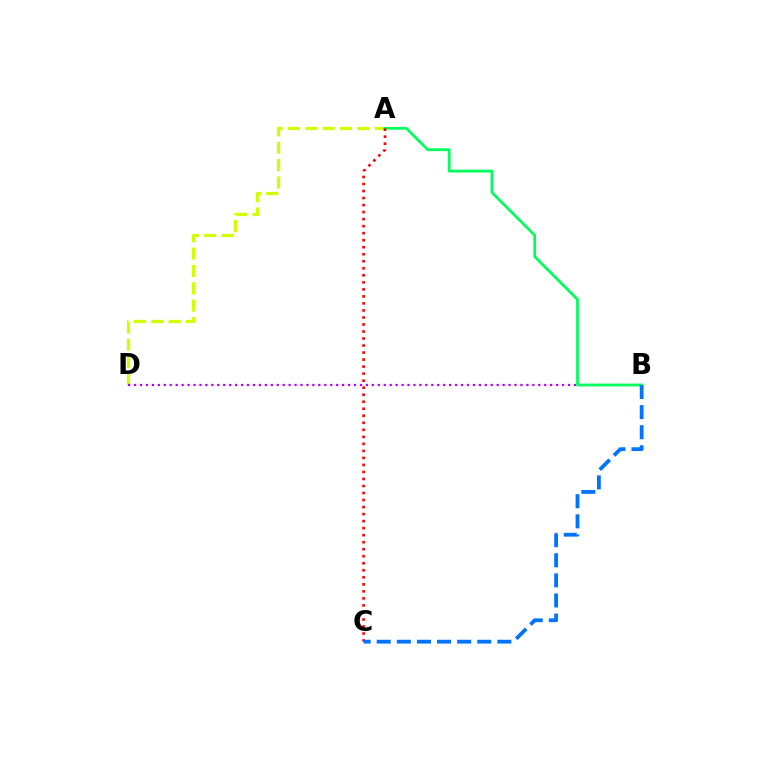{('A', 'D'): [{'color': '#d1ff00', 'line_style': 'dashed', 'thickness': 2.36}], ('B', 'D'): [{'color': '#b900ff', 'line_style': 'dotted', 'thickness': 1.62}], ('A', 'B'): [{'color': '#00ff5c', 'line_style': 'solid', 'thickness': 1.99}], ('A', 'C'): [{'color': '#ff0000', 'line_style': 'dotted', 'thickness': 1.91}], ('B', 'C'): [{'color': '#0074ff', 'line_style': 'dashed', 'thickness': 2.73}]}